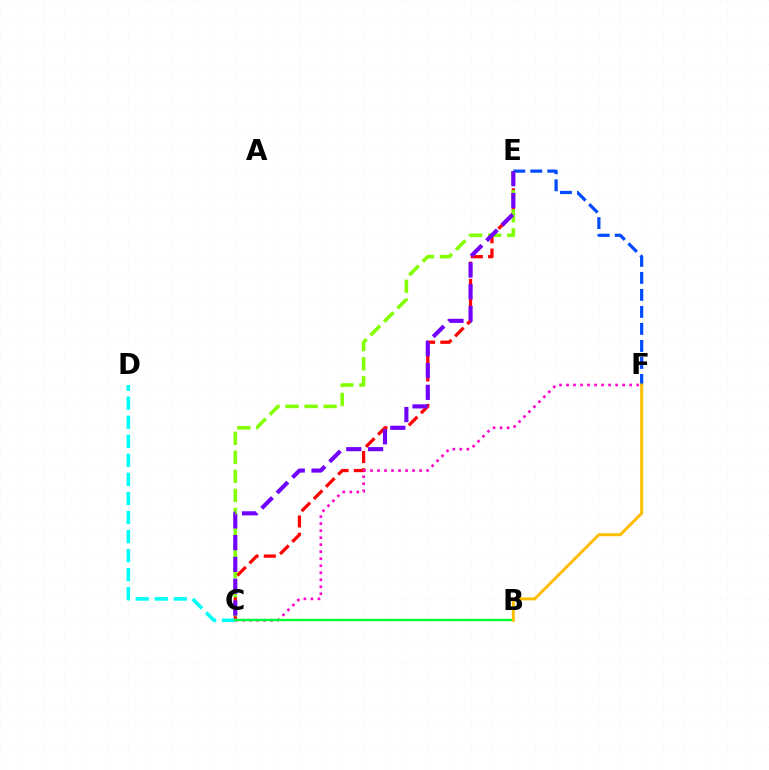{('C', 'E'): [{'color': '#ff0000', 'line_style': 'dashed', 'thickness': 2.34}, {'color': '#84ff00', 'line_style': 'dashed', 'thickness': 2.59}, {'color': '#7200ff', 'line_style': 'dashed', 'thickness': 2.96}], ('E', 'F'): [{'color': '#004bff', 'line_style': 'dashed', 'thickness': 2.31}], ('C', 'F'): [{'color': '#ff00cf', 'line_style': 'dotted', 'thickness': 1.91}], ('C', 'D'): [{'color': '#00fff6', 'line_style': 'dashed', 'thickness': 2.59}], ('B', 'C'): [{'color': '#00ff39', 'line_style': 'solid', 'thickness': 1.75}], ('B', 'F'): [{'color': '#ffbd00', 'line_style': 'solid', 'thickness': 2.15}]}